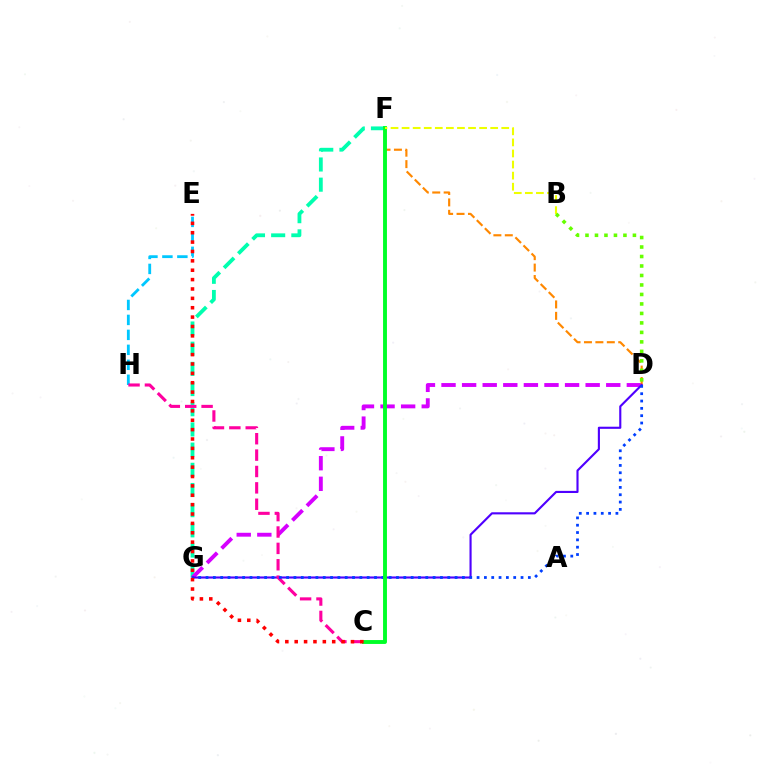{('F', 'G'): [{'color': '#00ffaf', 'line_style': 'dashed', 'thickness': 2.74}], ('E', 'H'): [{'color': '#00c7ff', 'line_style': 'dashed', 'thickness': 2.03}], ('D', 'G'): [{'color': '#d600ff', 'line_style': 'dashed', 'thickness': 2.8}, {'color': '#4f00ff', 'line_style': 'solid', 'thickness': 1.53}, {'color': '#003fff', 'line_style': 'dotted', 'thickness': 1.99}], ('D', 'F'): [{'color': '#ff8800', 'line_style': 'dashed', 'thickness': 1.55}], ('C', 'H'): [{'color': '#ff00a0', 'line_style': 'dashed', 'thickness': 2.23}], ('C', 'F'): [{'color': '#00ff27', 'line_style': 'solid', 'thickness': 2.8}], ('C', 'E'): [{'color': '#ff0000', 'line_style': 'dotted', 'thickness': 2.55}], ('B', 'F'): [{'color': '#eeff00', 'line_style': 'dashed', 'thickness': 1.5}], ('B', 'D'): [{'color': '#66ff00', 'line_style': 'dotted', 'thickness': 2.58}]}